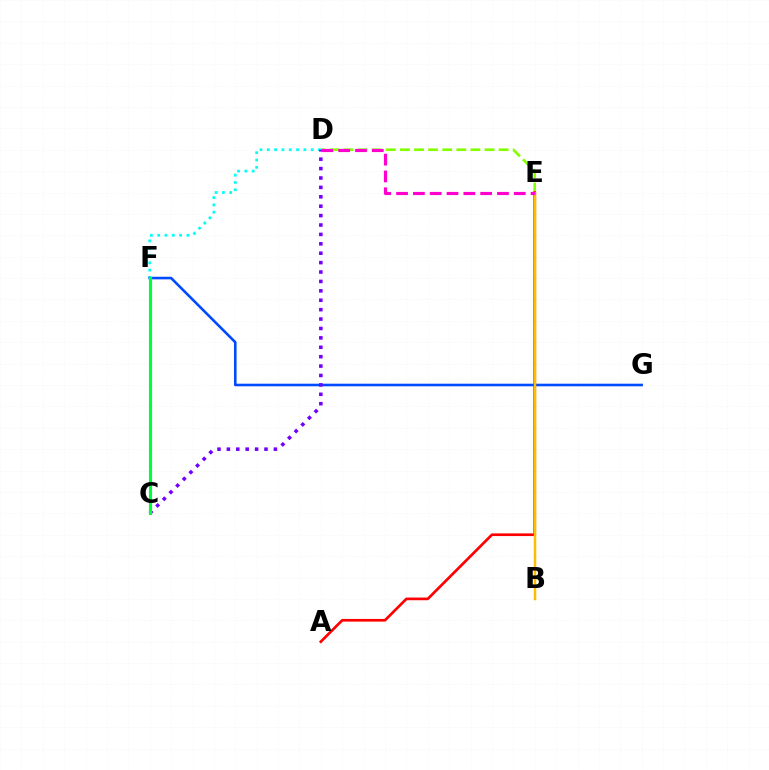{('D', 'E'): [{'color': '#84ff00', 'line_style': 'dashed', 'thickness': 1.92}, {'color': '#ff00cf', 'line_style': 'dashed', 'thickness': 2.28}], ('D', 'F'): [{'color': '#00fff6', 'line_style': 'dotted', 'thickness': 1.99}], ('A', 'E'): [{'color': '#ff0000', 'line_style': 'solid', 'thickness': 1.94}], ('F', 'G'): [{'color': '#004bff', 'line_style': 'solid', 'thickness': 1.87}], ('C', 'D'): [{'color': '#7200ff', 'line_style': 'dotted', 'thickness': 2.56}], ('B', 'E'): [{'color': '#ffbd00', 'line_style': 'solid', 'thickness': 1.79}], ('C', 'F'): [{'color': '#00ff39', 'line_style': 'solid', 'thickness': 2.24}]}